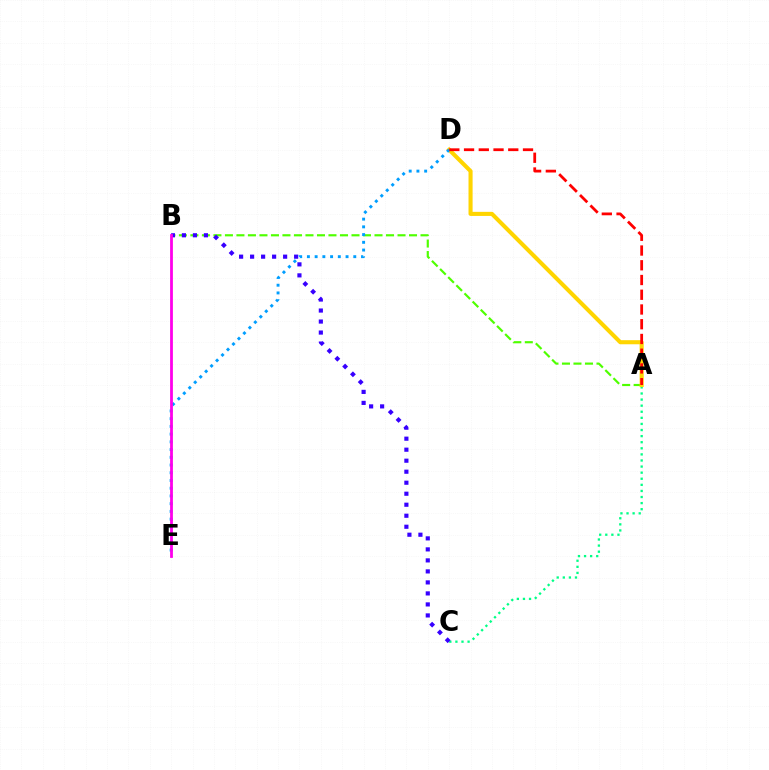{('A', 'B'): [{'color': '#4fff00', 'line_style': 'dashed', 'thickness': 1.56}], ('A', 'C'): [{'color': '#00ff86', 'line_style': 'dotted', 'thickness': 1.65}], ('A', 'D'): [{'color': '#ffd500', 'line_style': 'solid', 'thickness': 2.94}, {'color': '#ff0000', 'line_style': 'dashed', 'thickness': 2.0}], ('B', 'C'): [{'color': '#3700ff', 'line_style': 'dotted', 'thickness': 2.99}], ('D', 'E'): [{'color': '#009eff', 'line_style': 'dotted', 'thickness': 2.1}], ('B', 'E'): [{'color': '#ff00ed', 'line_style': 'solid', 'thickness': 2.01}]}